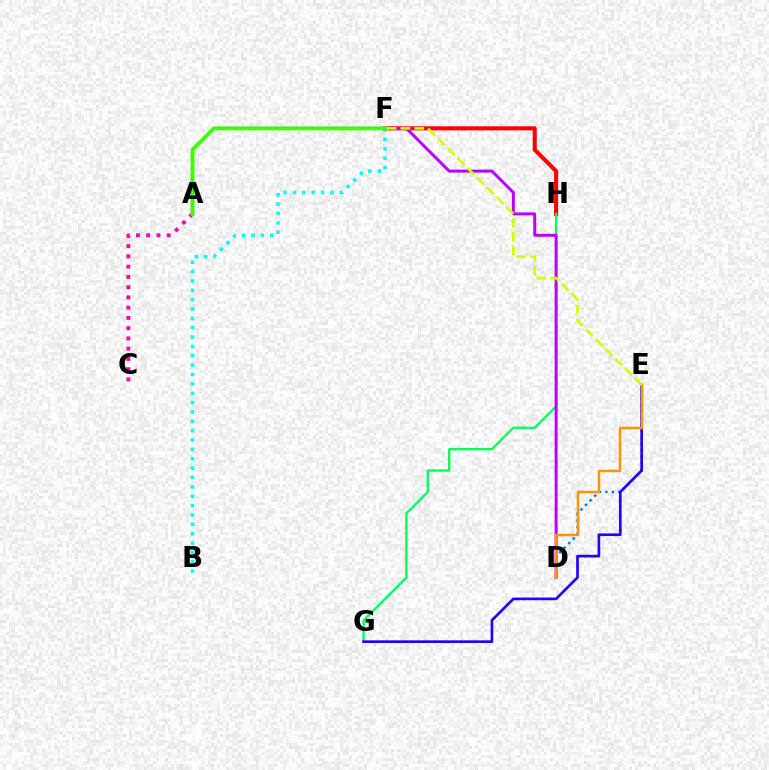{('A', 'C'): [{'color': '#ff00ac', 'line_style': 'dotted', 'thickness': 2.78}], ('D', 'E'): [{'color': '#0074ff', 'line_style': 'dotted', 'thickness': 1.75}, {'color': '#ff9400', 'line_style': 'solid', 'thickness': 1.8}], ('F', 'H'): [{'color': '#ff0000', 'line_style': 'solid', 'thickness': 2.94}], ('G', 'H'): [{'color': '#00ff5c', 'line_style': 'solid', 'thickness': 1.66}], ('B', 'F'): [{'color': '#00fff6', 'line_style': 'dotted', 'thickness': 2.54}], ('E', 'G'): [{'color': '#2500ff', 'line_style': 'solid', 'thickness': 1.93}], ('D', 'F'): [{'color': '#b900ff', 'line_style': 'solid', 'thickness': 2.12}], ('A', 'F'): [{'color': '#3dff00', 'line_style': 'solid', 'thickness': 2.81}], ('E', 'F'): [{'color': '#d1ff00', 'line_style': 'dashed', 'thickness': 1.88}]}